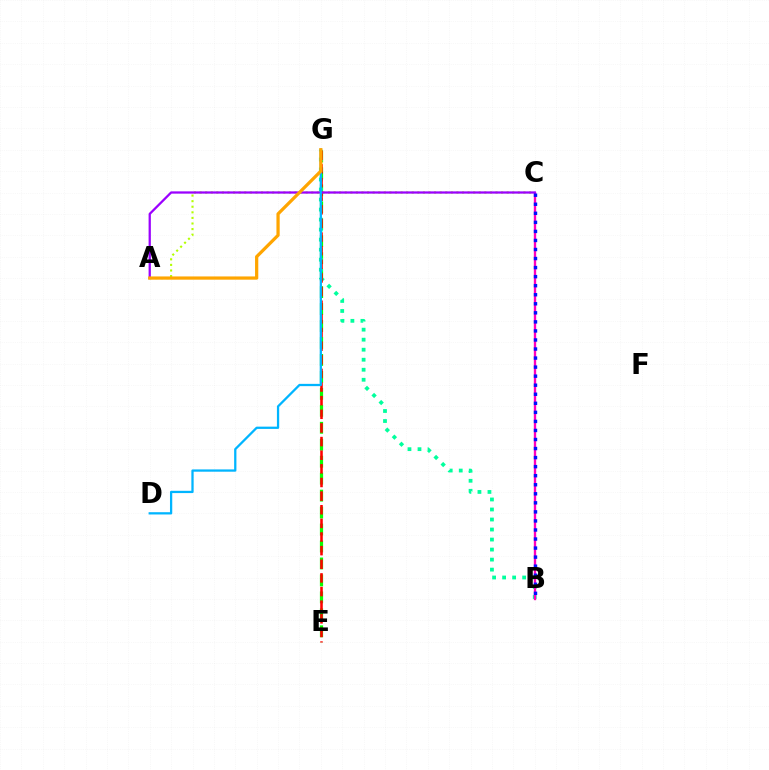{('E', 'G'): [{'color': '#08ff00', 'line_style': 'dashed', 'thickness': 2.3}, {'color': '#ff0000', 'line_style': 'dashed', 'thickness': 1.85}], ('A', 'C'): [{'color': '#b3ff00', 'line_style': 'dotted', 'thickness': 1.52}, {'color': '#9b00ff', 'line_style': 'solid', 'thickness': 1.63}], ('B', 'G'): [{'color': '#00ff9d', 'line_style': 'dotted', 'thickness': 2.72}], ('B', 'C'): [{'color': '#ff00bd', 'line_style': 'solid', 'thickness': 1.68}, {'color': '#0010ff', 'line_style': 'dotted', 'thickness': 2.46}], ('D', 'G'): [{'color': '#00b5ff', 'line_style': 'solid', 'thickness': 1.64}], ('A', 'G'): [{'color': '#ffa500', 'line_style': 'solid', 'thickness': 2.33}]}